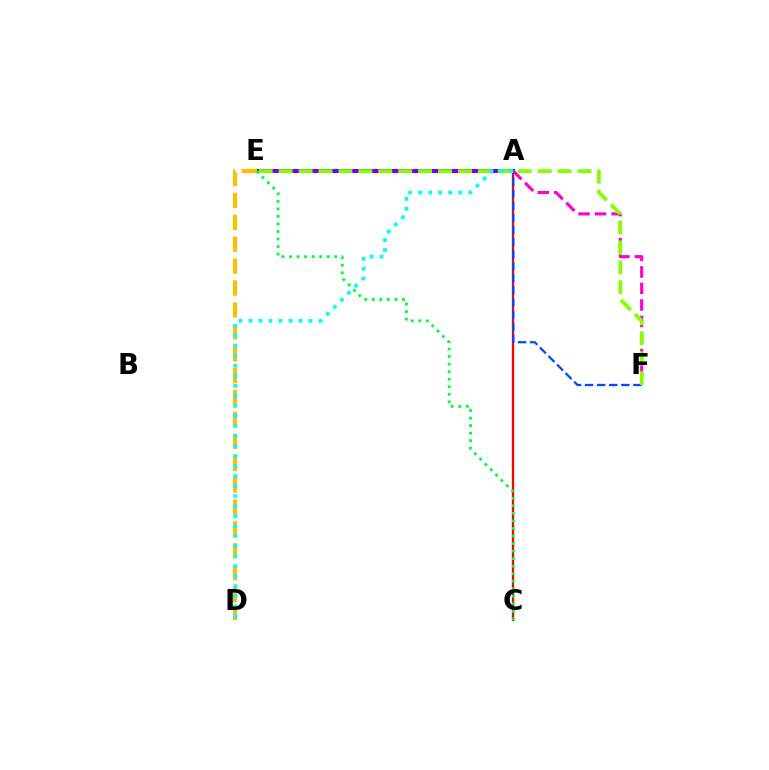{('A', 'E'): [{'color': '#7200ff', 'line_style': 'solid', 'thickness': 2.96}], ('A', 'C'): [{'color': '#ff0000', 'line_style': 'solid', 'thickness': 1.64}], ('D', 'E'): [{'color': '#ffbd00', 'line_style': 'dashed', 'thickness': 2.98}], ('A', 'F'): [{'color': '#ff00cf', 'line_style': 'dashed', 'thickness': 2.24}, {'color': '#004bff', 'line_style': 'dashed', 'thickness': 1.64}], ('E', 'F'): [{'color': '#84ff00', 'line_style': 'dashed', 'thickness': 2.71}], ('A', 'D'): [{'color': '#00fff6', 'line_style': 'dotted', 'thickness': 2.72}], ('C', 'E'): [{'color': '#00ff39', 'line_style': 'dotted', 'thickness': 2.05}]}